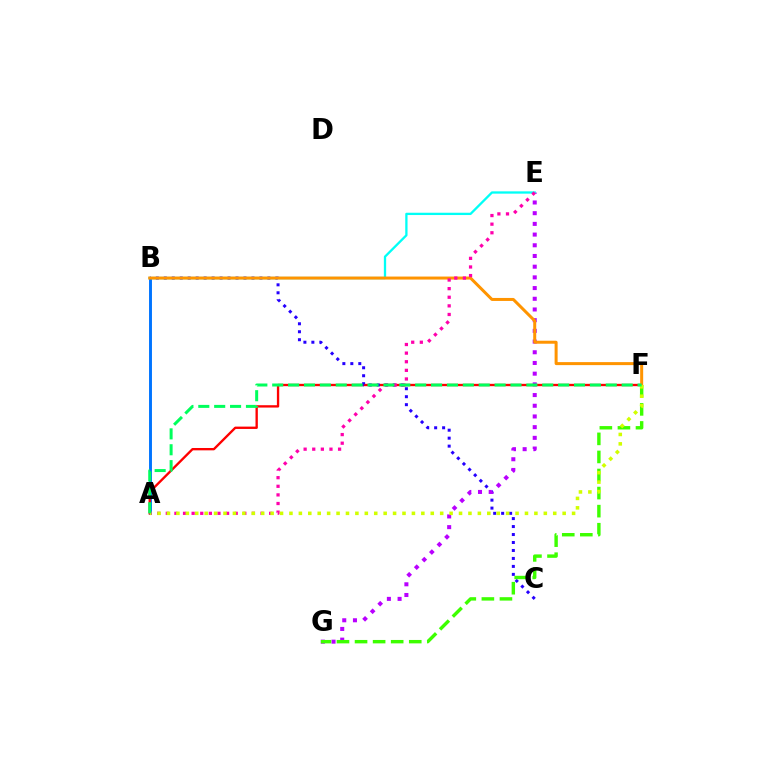{('A', 'B'): [{'color': '#0074ff', 'line_style': 'solid', 'thickness': 2.1}], ('A', 'F'): [{'color': '#ff0000', 'line_style': 'solid', 'thickness': 1.69}, {'color': '#d1ff00', 'line_style': 'dotted', 'thickness': 2.56}, {'color': '#00ff5c', 'line_style': 'dashed', 'thickness': 2.16}], ('B', 'C'): [{'color': '#2500ff', 'line_style': 'dotted', 'thickness': 2.17}], ('E', 'G'): [{'color': '#b900ff', 'line_style': 'dotted', 'thickness': 2.91}], ('B', 'E'): [{'color': '#00fff6', 'line_style': 'solid', 'thickness': 1.66}], ('B', 'F'): [{'color': '#ff9400', 'line_style': 'solid', 'thickness': 2.16}], ('A', 'E'): [{'color': '#ff00ac', 'line_style': 'dotted', 'thickness': 2.34}], ('F', 'G'): [{'color': '#3dff00', 'line_style': 'dashed', 'thickness': 2.45}]}